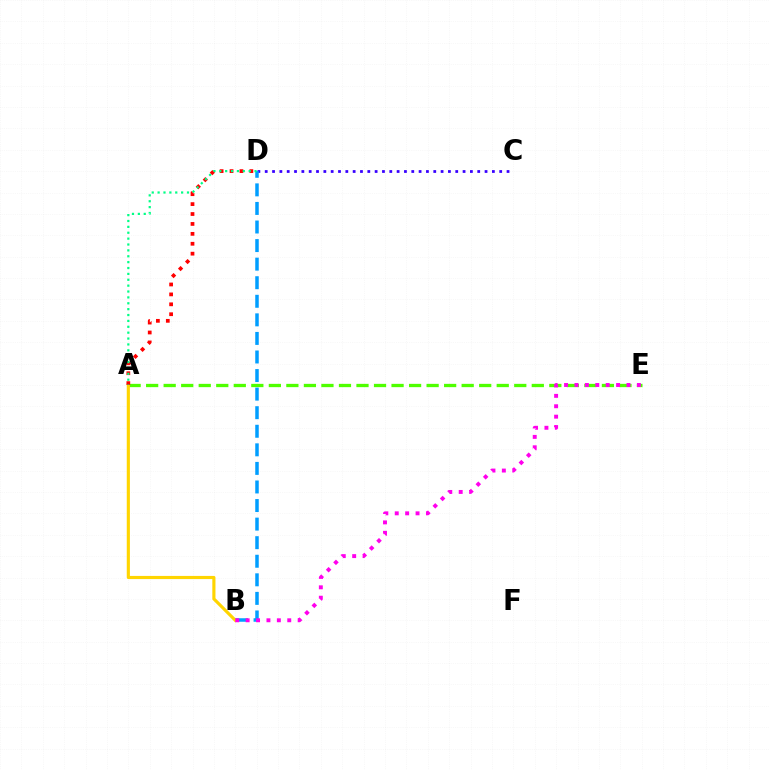{('A', 'E'): [{'color': '#4fff00', 'line_style': 'dashed', 'thickness': 2.38}], ('C', 'D'): [{'color': '#3700ff', 'line_style': 'dotted', 'thickness': 1.99}], ('B', 'D'): [{'color': '#009eff', 'line_style': 'dashed', 'thickness': 2.52}], ('A', 'B'): [{'color': '#ffd500', 'line_style': 'solid', 'thickness': 2.26}], ('A', 'D'): [{'color': '#ff0000', 'line_style': 'dotted', 'thickness': 2.69}, {'color': '#00ff86', 'line_style': 'dotted', 'thickness': 1.6}], ('B', 'E'): [{'color': '#ff00ed', 'line_style': 'dotted', 'thickness': 2.83}]}